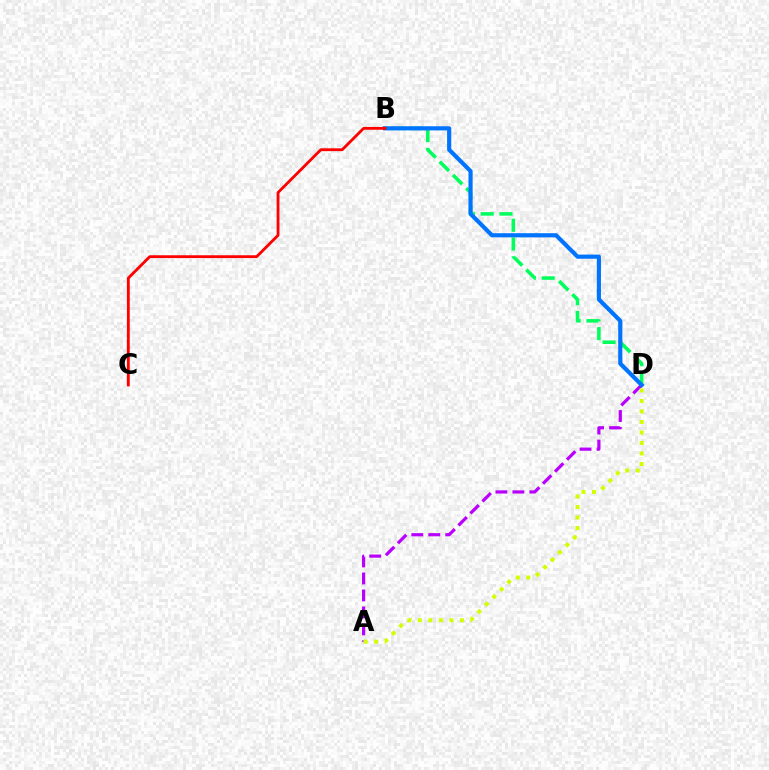{('A', 'D'): [{'color': '#b900ff', 'line_style': 'dashed', 'thickness': 2.31}, {'color': '#d1ff00', 'line_style': 'dotted', 'thickness': 2.86}], ('B', 'D'): [{'color': '#00ff5c', 'line_style': 'dashed', 'thickness': 2.55}, {'color': '#0074ff', 'line_style': 'solid', 'thickness': 2.99}], ('B', 'C'): [{'color': '#ff0000', 'line_style': 'solid', 'thickness': 2.03}]}